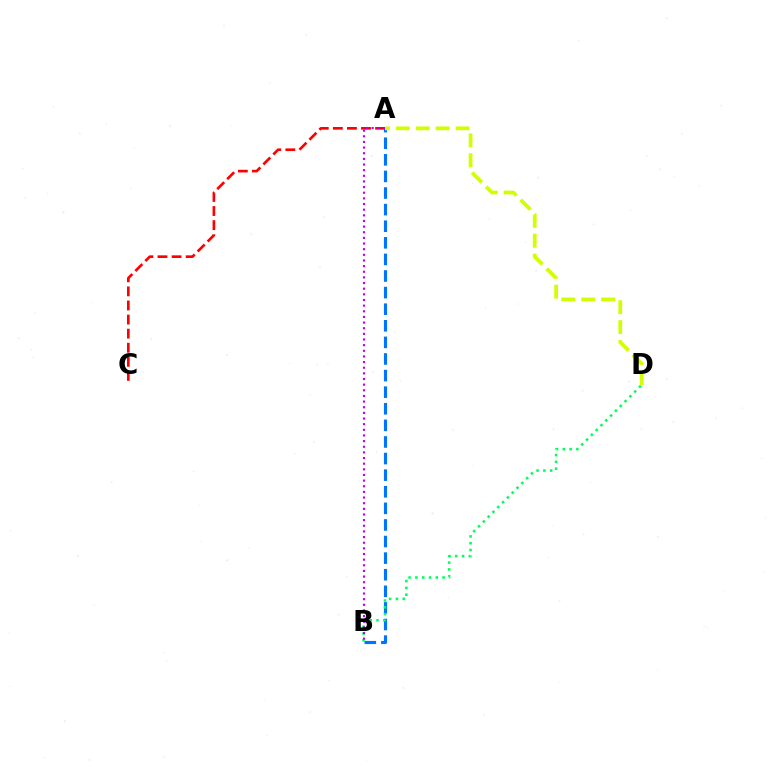{('A', 'B'): [{'color': '#0074ff', 'line_style': 'dashed', 'thickness': 2.25}, {'color': '#b900ff', 'line_style': 'dotted', 'thickness': 1.53}], ('B', 'D'): [{'color': '#00ff5c', 'line_style': 'dotted', 'thickness': 1.85}], ('A', 'D'): [{'color': '#d1ff00', 'line_style': 'dashed', 'thickness': 2.71}], ('A', 'C'): [{'color': '#ff0000', 'line_style': 'dashed', 'thickness': 1.91}]}